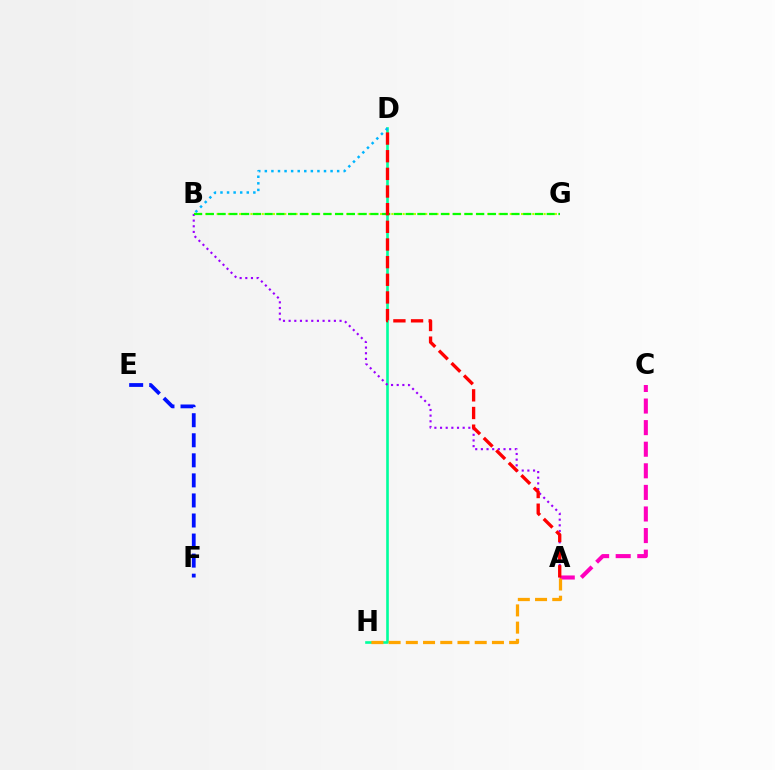{('D', 'H'): [{'color': '#00ff9d', 'line_style': 'solid', 'thickness': 1.9}], ('A', 'C'): [{'color': '#ff00bd', 'line_style': 'dashed', 'thickness': 2.93}], ('B', 'G'): [{'color': '#b3ff00', 'line_style': 'dotted', 'thickness': 1.53}, {'color': '#08ff00', 'line_style': 'dashed', 'thickness': 1.6}], ('A', 'B'): [{'color': '#9b00ff', 'line_style': 'dotted', 'thickness': 1.54}], ('E', 'F'): [{'color': '#0010ff', 'line_style': 'dashed', 'thickness': 2.72}], ('A', 'H'): [{'color': '#ffa500', 'line_style': 'dashed', 'thickness': 2.34}], ('A', 'D'): [{'color': '#ff0000', 'line_style': 'dashed', 'thickness': 2.4}], ('B', 'D'): [{'color': '#00b5ff', 'line_style': 'dotted', 'thickness': 1.79}]}